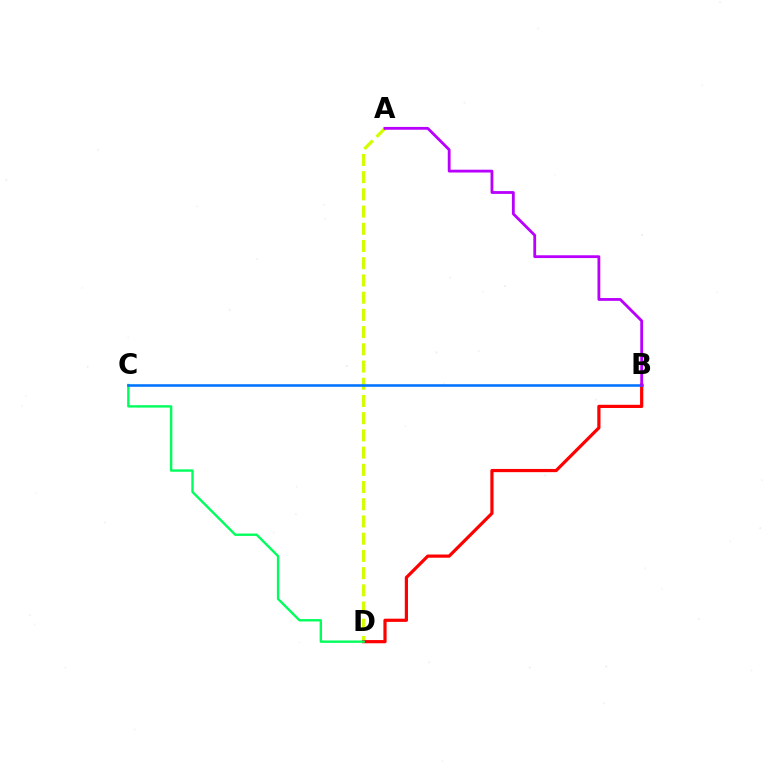{('A', 'D'): [{'color': '#d1ff00', 'line_style': 'dashed', 'thickness': 2.34}], ('B', 'D'): [{'color': '#ff0000', 'line_style': 'solid', 'thickness': 2.3}], ('C', 'D'): [{'color': '#00ff5c', 'line_style': 'solid', 'thickness': 1.72}], ('B', 'C'): [{'color': '#0074ff', 'line_style': 'solid', 'thickness': 1.86}], ('A', 'B'): [{'color': '#b900ff', 'line_style': 'solid', 'thickness': 2.02}]}